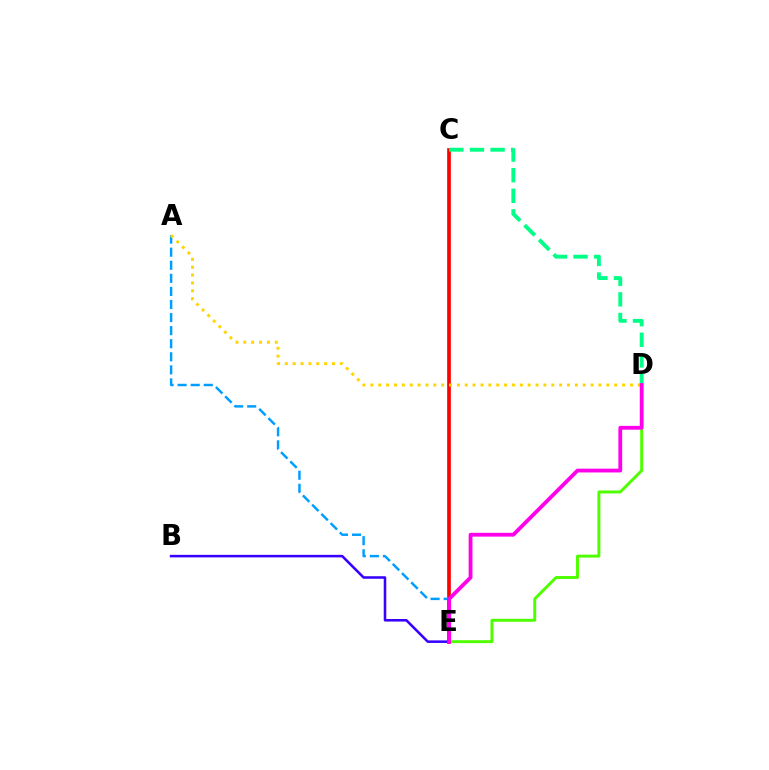{('D', 'E'): [{'color': '#4fff00', 'line_style': 'solid', 'thickness': 2.13}, {'color': '#ff00ed', 'line_style': 'solid', 'thickness': 2.74}], ('B', 'E'): [{'color': '#3700ff', 'line_style': 'solid', 'thickness': 1.84}], ('C', 'E'): [{'color': '#ff0000', 'line_style': 'solid', 'thickness': 2.64}], ('C', 'D'): [{'color': '#00ff86', 'line_style': 'dashed', 'thickness': 2.8}], ('A', 'E'): [{'color': '#009eff', 'line_style': 'dashed', 'thickness': 1.78}], ('A', 'D'): [{'color': '#ffd500', 'line_style': 'dotted', 'thickness': 2.14}]}